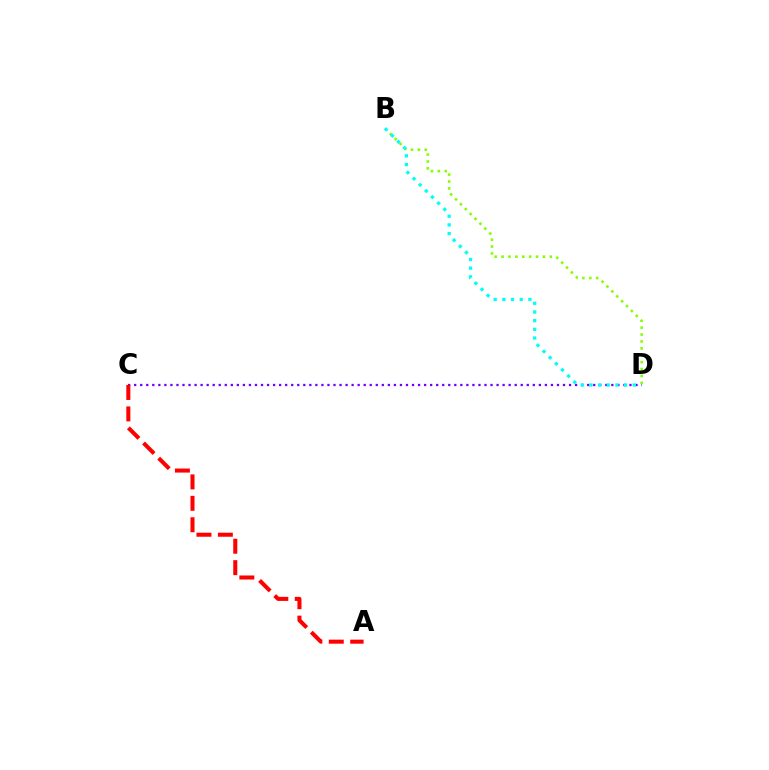{('C', 'D'): [{'color': '#7200ff', 'line_style': 'dotted', 'thickness': 1.64}], ('A', 'C'): [{'color': '#ff0000', 'line_style': 'dashed', 'thickness': 2.91}], ('B', 'D'): [{'color': '#84ff00', 'line_style': 'dotted', 'thickness': 1.87}, {'color': '#00fff6', 'line_style': 'dotted', 'thickness': 2.36}]}